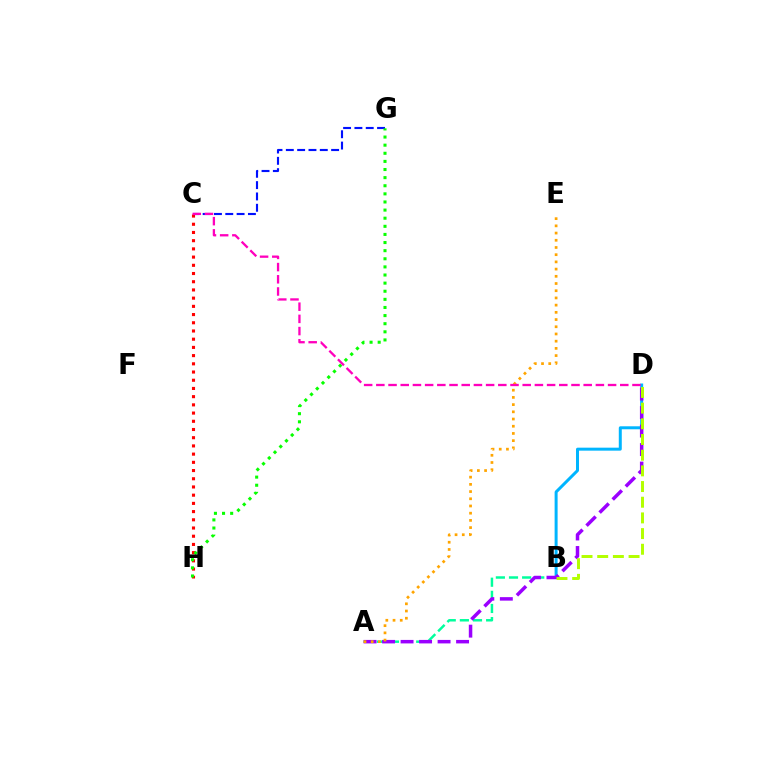{('B', 'D'): [{'color': '#00b5ff', 'line_style': 'solid', 'thickness': 2.15}, {'color': '#b3ff00', 'line_style': 'dashed', 'thickness': 2.13}], ('C', 'H'): [{'color': '#ff0000', 'line_style': 'dotted', 'thickness': 2.23}], ('A', 'B'): [{'color': '#00ff9d', 'line_style': 'dashed', 'thickness': 1.78}], ('A', 'D'): [{'color': '#9b00ff', 'line_style': 'dashed', 'thickness': 2.51}], ('C', 'G'): [{'color': '#0010ff', 'line_style': 'dashed', 'thickness': 1.54}], ('A', 'E'): [{'color': '#ffa500', 'line_style': 'dotted', 'thickness': 1.96}], ('G', 'H'): [{'color': '#08ff00', 'line_style': 'dotted', 'thickness': 2.2}], ('C', 'D'): [{'color': '#ff00bd', 'line_style': 'dashed', 'thickness': 1.66}]}